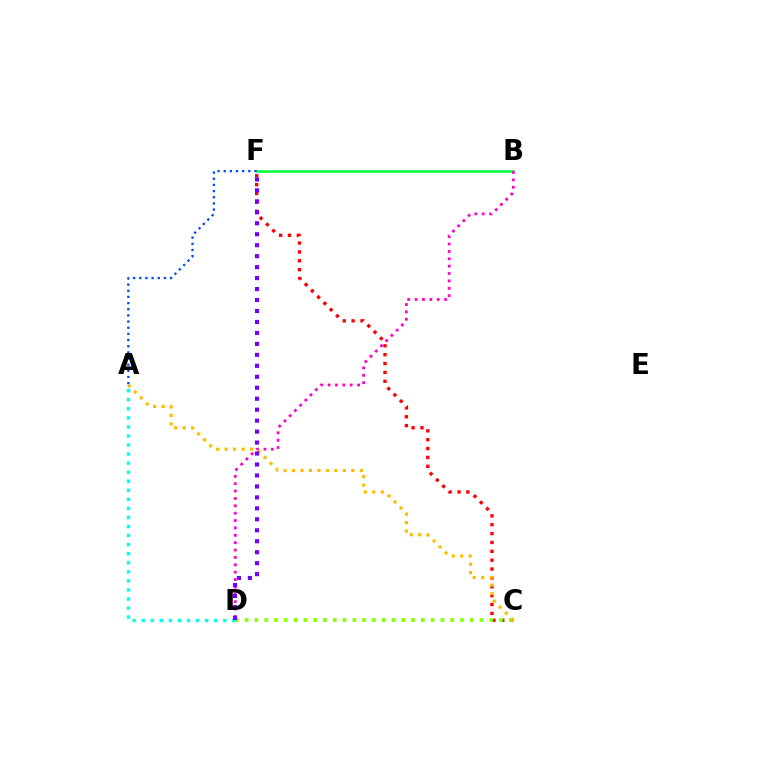{('A', 'D'): [{'color': '#00fff6', 'line_style': 'dotted', 'thickness': 2.46}], ('C', 'F'): [{'color': '#ff0000', 'line_style': 'dotted', 'thickness': 2.41}], ('B', 'F'): [{'color': '#00ff39', 'line_style': 'solid', 'thickness': 1.81}], ('B', 'D'): [{'color': '#ff00cf', 'line_style': 'dotted', 'thickness': 2.0}], ('C', 'D'): [{'color': '#84ff00', 'line_style': 'dotted', 'thickness': 2.66}], ('A', 'C'): [{'color': '#ffbd00', 'line_style': 'dotted', 'thickness': 2.3}], ('A', 'F'): [{'color': '#004bff', 'line_style': 'dotted', 'thickness': 1.67}], ('D', 'F'): [{'color': '#7200ff', 'line_style': 'dotted', 'thickness': 2.98}]}